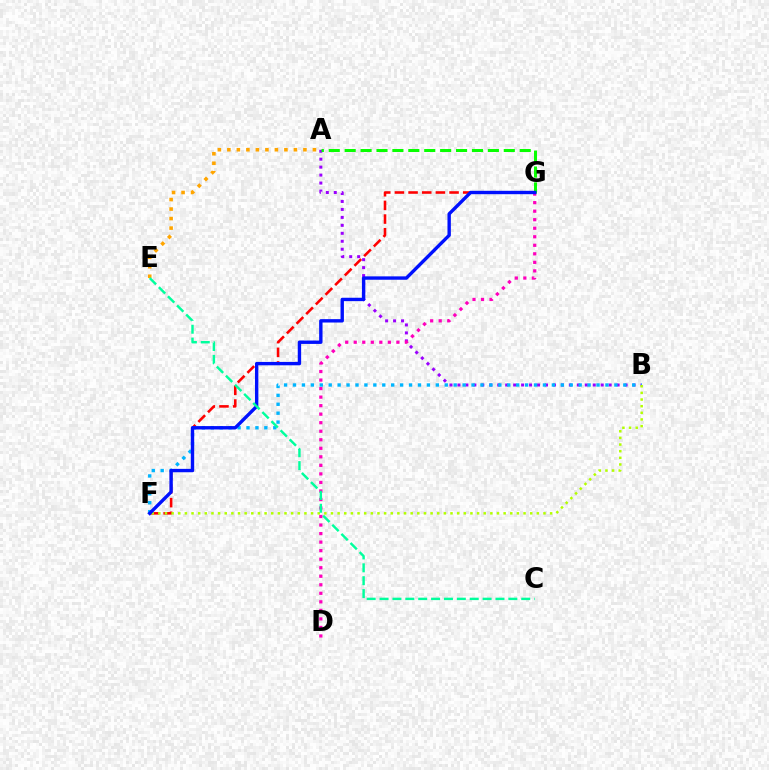{('A', 'B'): [{'color': '#9b00ff', 'line_style': 'dotted', 'thickness': 2.16}], ('D', 'G'): [{'color': '#ff00bd', 'line_style': 'dotted', 'thickness': 2.32}], ('F', 'G'): [{'color': '#ff0000', 'line_style': 'dashed', 'thickness': 1.86}, {'color': '#0010ff', 'line_style': 'solid', 'thickness': 2.43}], ('A', 'G'): [{'color': '#08ff00', 'line_style': 'dashed', 'thickness': 2.16}], ('B', 'F'): [{'color': '#00b5ff', 'line_style': 'dotted', 'thickness': 2.43}, {'color': '#b3ff00', 'line_style': 'dotted', 'thickness': 1.8}], ('A', 'E'): [{'color': '#ffa500', 'line_style': 'dotted', 'thickness': 2.58}], ('C', 'E'): [{'color': '#00ff9d', 'line_style': 'dashed', 'thickness': 1.75}]}